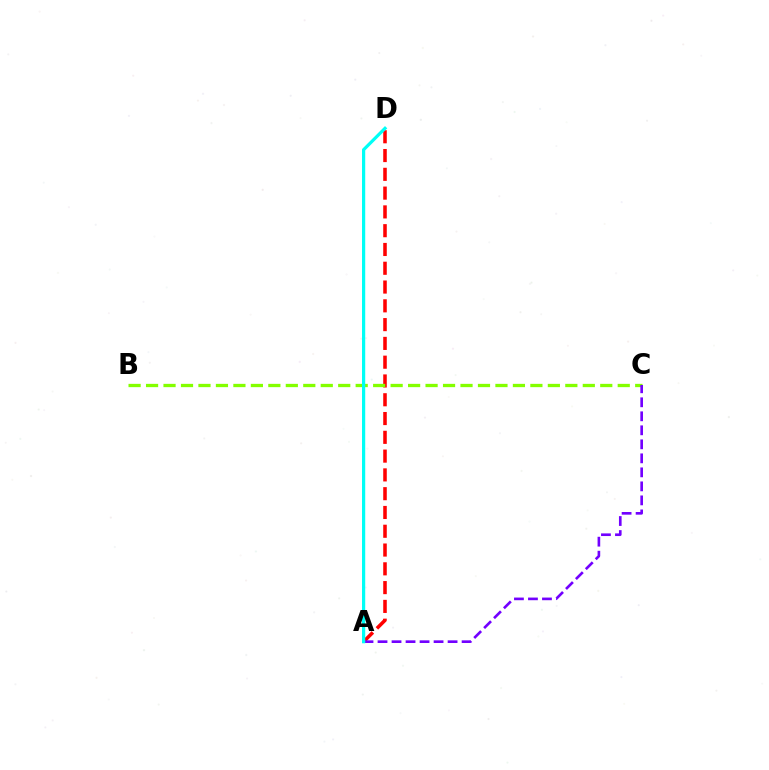{('A', 'D'): [{'color': '#ff0000', 'line_style': 'dashed', 'thickness': 2.55}, {'color': '#00fff6', 'line_style': 'solid', 'thickness': 2.31}], ('B', 'C'): [{'color': '#84ff00', 'line_style': 'dashed', 'thickness': 2.37}], ('A', 'C'): [{'color': '#7200ff', 'line_style': 'dashed', 'thickness': 1.9}]}